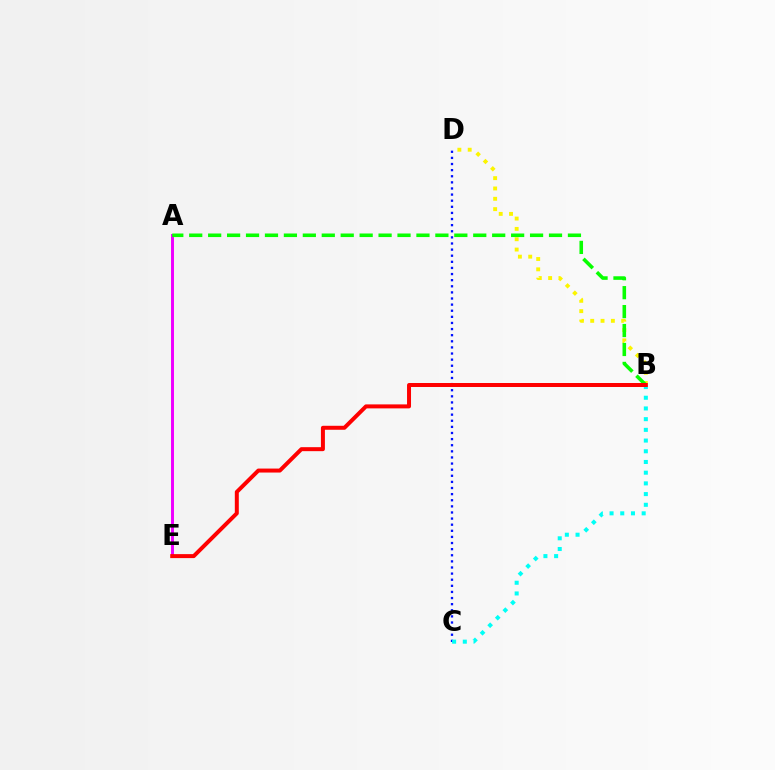{('B', 'D'): [{'color': '#fcf500', 'line_style': 'dotted', 'thickness': 2.81}], ('C', 'D'): [{'color': '#0010ff', 'line_style': 'dotted', 'thickness': 1.66}], ('A', 'E'): [{'color': '#ee00ff', 'line_style': 'solid', 'thickness': 2.13}], ('A', 'B'): [{'color': '#08ff00', 'line_style': 'dashed', 'thickness': 2.57}], ('B', 'C'): [{'color': '#00fff6', 'line_style': 'dotted', 'thickness': 2.91}], ('B', 'E'): [{'color': '#ff0000', 'line_style': 'solid', 'thickness': 2.87}]}